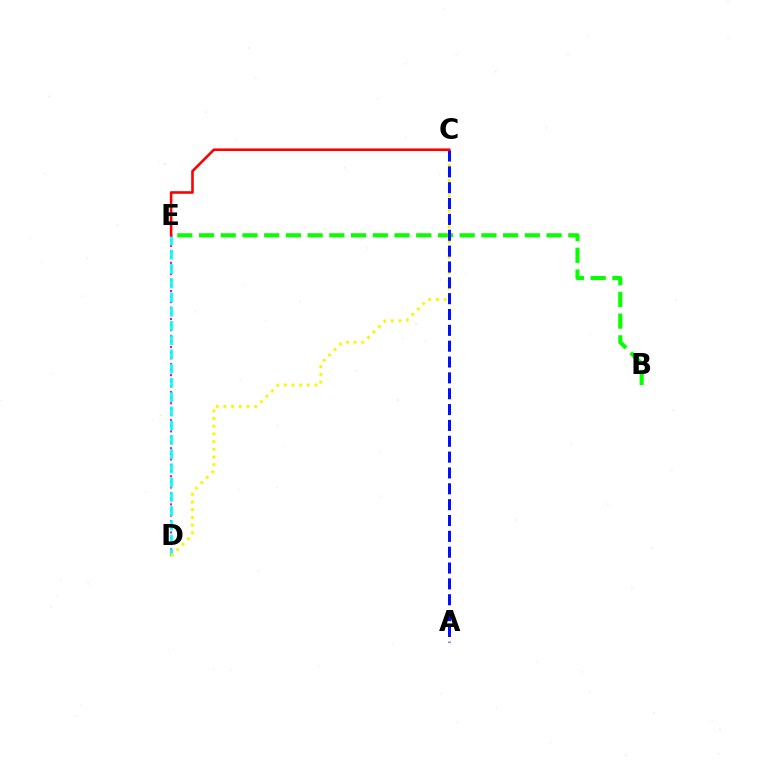{('D', 'E'): [{'color': '#ee00ff', 'line_style': 'dotted', 'thickness': 1.53}, {'color': '#00fff6', 'line_style': 'dashed', 'thickness': 1.94}], ('B', 'E'): [{'color': '#08ff00', 'line_style': 'dashed', 'thickness': 2.95}], ('C', 'D'): [{'color': '#fcf500', 'line_style': 'dotted', 'thickness': 2.09}], ('A', 'C'): [{'color': '#0010ff', 'line_style': 'dashed', 'thickness': 2.15}], ('C', 'E'): [{'color': '#ff0000', 'line_style': 'solid', 'thickness': 1.88}]}